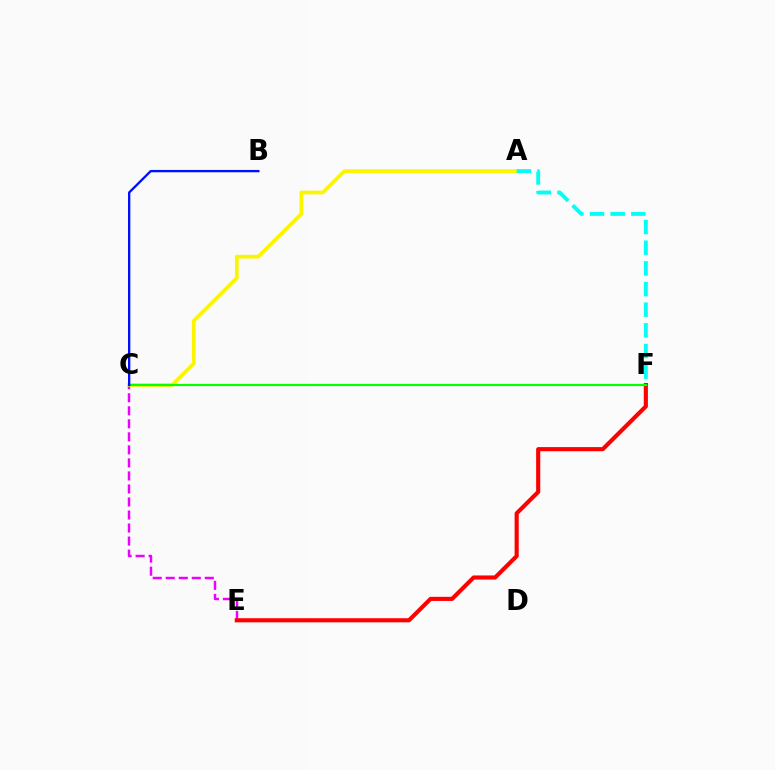{('C', 'E'): [{'color': '#ee00ff', 'line_style': 'dashed', 'thickness': 1.77}], ('E', 'F'): [{'color': '#ff0000', 'line_style': 'solid', 'thickness': 2.97}], ('A', 'C'): [{'color': '#fcf500', 'line_style': 'solid', 'thickness': 2.68}], ('C', 'F'): [{'color': '#08ff00', 'line_style': 'solid', 'thickness': 1.57}], ('B', 'C'): [{'color': '#0010ff', 'line_style': 'solid', 'thickness': 1.68}], ('A', 'F'): [{'color': '#00fff6', 'line_style': 'dashed', 'thickness': 2.81}]}